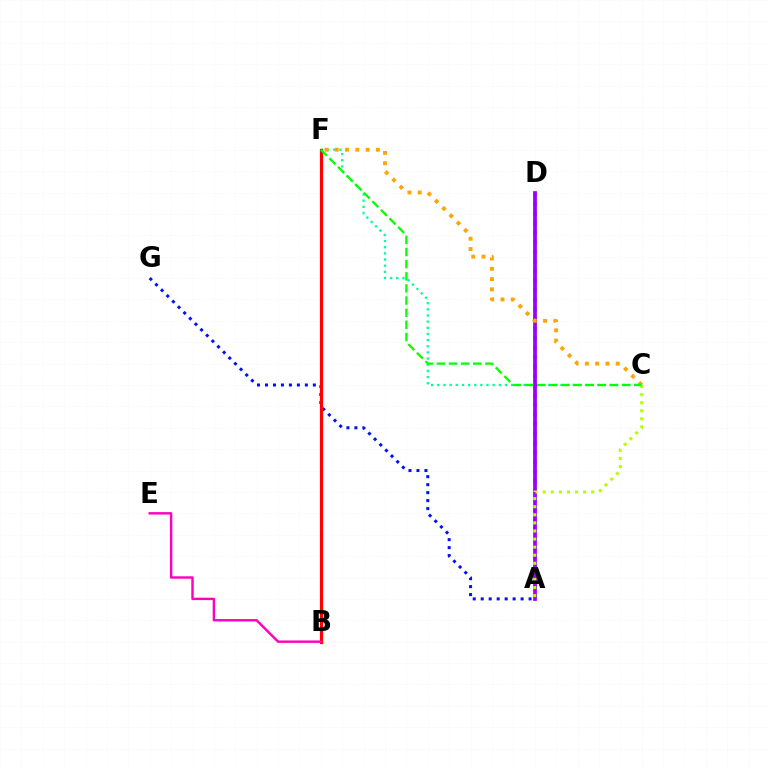{('C', 'F'): [{'color': '#00ff9d', 'line_style': 'dotted', 'thickness': 1.67}, {'color': '#ffa500', 'line_style': 'dotted', 'thickness': 2.8}, {'color': '#08ff00', 'line_style': 'dashed', 'thickness': 1.65}], ('A', 'D'): [{'color': '#00b5ff', 'line_style': 'dotted', 'thickness': 2.59}, {'color': '#9b00ff', 'line_style': 'solid', 'thickness': 2.69}], ('A', 'G'): [{'color': '#0010ff', 'line_style': 'dotted', 'thickness': 2.17}], ('B', 'F'): [{'color': '#ff0000', 'line_style': 'solid', 'thickness': 2.3}], ('A', 'C'): [{'color': '#b3ff00', 'line_style': 'dotted', 'thickness': 2.2}], ('B', 'E'): [{'color': '#ff00bd', 'line_style': 'solid', 'thickness': 1.74}]}